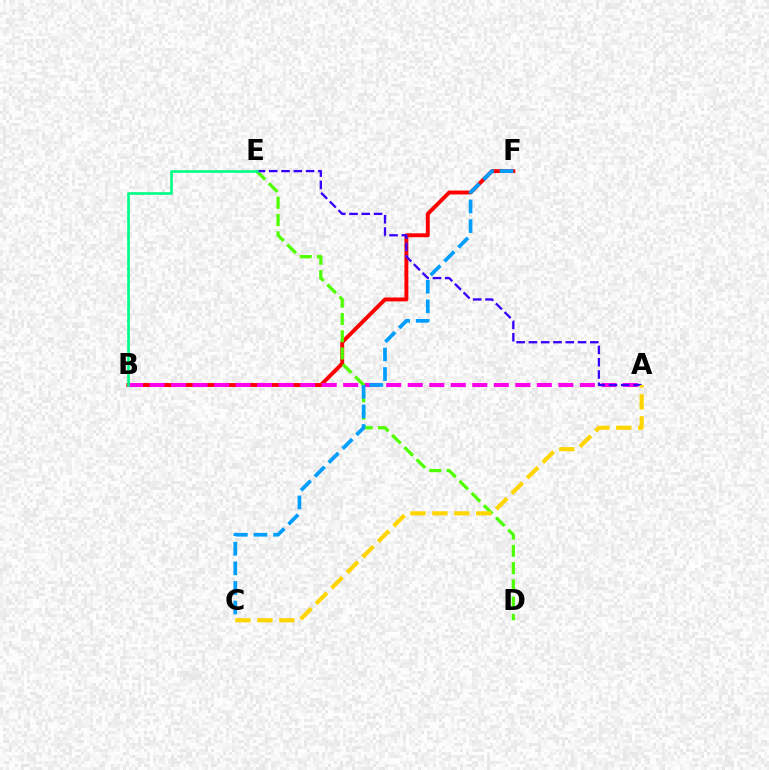{('B', 'F'): [{'color': '#ff0000', 'line_style': 'solid', 'thickness': 2.82}], ('A', 'B'): [{'color': '#ff00ed', 'line_style': 'dashed', 'thickness': 2.92}], ('D', 'E'): [{'color': '#4fff00', 'line_style': 'dashed', 'thickness': 2.34}], ('A', 'E'): [{'color': '#3700ff', 'line_style': 'dashed', 'thickness': 1.67}], ('A', 'C'): [{'color': '#ffd500', 'line_style': 'dashed', 'thickness': 2.98}], ('B', 'E'): [{'color': '#00ff86', 'line_style': 'solid', 'thickness': 1.91}], ('C', 'F'): [{'color': '#009eff', 'line_style': 'dashed', 'thickness': 2.66}]}